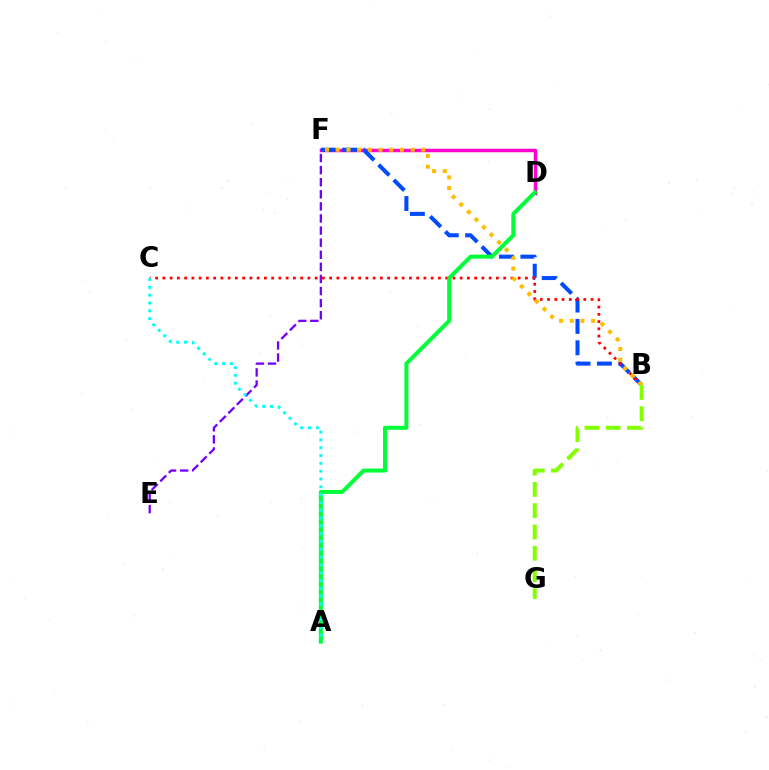{('D', 'F'): [{'color': '#ff00cf', 'line_style': 'solid', 'thickness': 2.5}], ('E', 'F'): [{'color': '#7200ff', 'line_style': 'dashed', 'thickness': 1.64}], ('B', 'F'): [{'color': '#004bff', 'line_style': 'dashed', 'thickness': 2.9}, {'color': '#ffbd00', 'line_style': 'dotted', 'thickness': 2.91}], ('B', 'C'): [{'color': '#ff0000', 'line_style': 'dotted', 'thickness': 1.97}], ('A', 'D'): [{'color': '#00ff39', 'line_style': 'solid', 'thickness': 2.89}], ('A', 'C'): [{'color': '#00fff6', 'line_style': 'dotted', 'thickness': 2.12}], ('B', 'G'): [{'color': '#84ff00', 'line_style': 'dashed', 'thickness': 2.89}]}